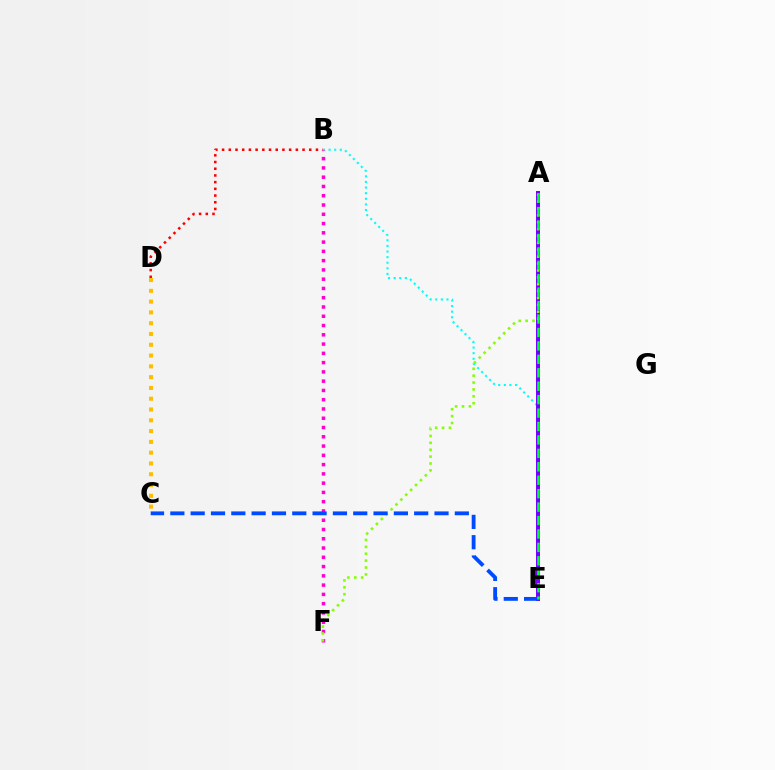{('B', 'E'): [{'color': '#00fff6', 'line_style': 'dotted', 'thickness': 1.52}], ('B', 'D'): [{'color': '#ff0000', 'line_style': 'dotted', 'thickness': 1.82}], ('A', 'E'): [{'color': '#7200ff', 'line_style': 'solid', 'thickness': 2.86}, {'color': '#00ff39', 'line_style': 'dashed', 'thickness': 1.82}], ('B', 'F'): [{'color': '#ff00cf', 'line_style': 'dotted', 'thickness': 2.52}], ('A', 'F'): [{'color': '#84ff00', 'line_style': 'dotted', 'thickness': 1.87}], ('C', 'E'): [{'color': '#004bff', 'line_style': 'dashed', 'thickness': 2.76}], ('C', 'D'): [{'color': '#ffbd00', 'line_style': 'dotted', 'thickness': 2.93}]}